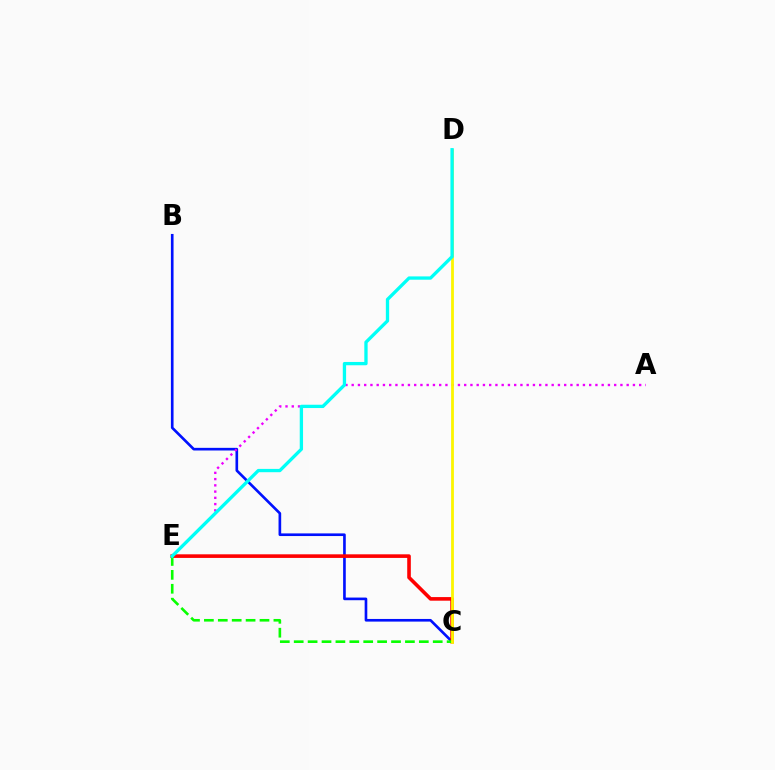{('B', 'C'): [{'color': '#0010ff', 'line_style': 'solid', 'thickness': 1.91}], ('A', 'E'): [{'color': '#ee00ff', 'line_style': 'dotted', 'thickness': 1.7}], ('C', 'E'): [{'color': '#ff0000', 'line_style': 'solid', 'thickness': 2.6}, {'color': '#08ff00', 'line_style': 'dashed', 'thickness': 1.89}], ('C', 'D'): [{'color': '#fcf500', 'line_style': 'solid', 'thickness': 2.02}], ('D', 'E'): [{'color': '#00fff6', 'line_style': 'solid', 'thickness': 2.38}]}